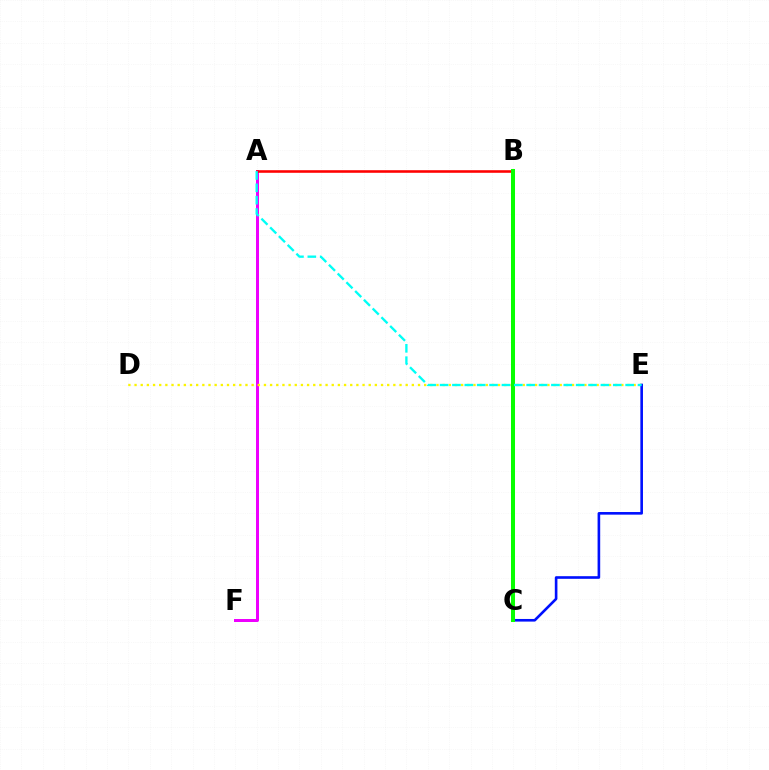{('A', 'F'): [{'color': '#ee00ff', 'line_style': 'solid', 'thickness': 2.16}], ('D', 'E'): [{'color': '#fcf500', 'line_style': 'dotted', 'thickness': 1.67}], ('C', 'E'): [{'color': '#0010ff', 'line_style': 'solid', 'thickness': 1.89}], ('A', 'B'): [{'color': '#ff0000', 'line_style': 'solid', 'thickness': 1.86}], ('B', 'C'): [{'color': '#08ff00', 'line_style': 'solid', 'thickness': 2.9}], ('A', 'E'): [{'color': '#00fff6', 'line_style': 'dashed', 'thickness': 1.68}]}